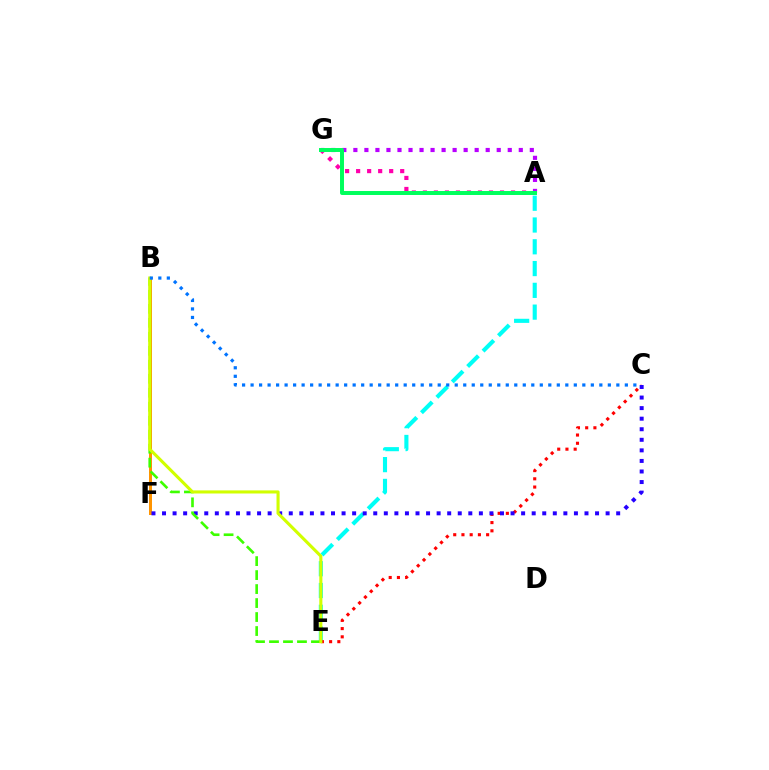{('A', 'G'): [{'color': '#ff00ac', 'line_style': 'dotted', 'thickness': 2.99}, {'color': '#b900ff', 'line_style': 'dotted', 'thickness': 3.0}, {'color': '#00ff5c', 'line_style': 'solid', 'thickness': 2.86}], ('A', 'E'): [{'color': '#00fff6', 'line_style': 'dashed', 'thickness': 2.96}], ('B', 'F'): [{'color': '#ff9400', 'line_style': 'solid', 'thickness': 2.15}], ('C', 'E'): [{'color': '#ff0000', 'line_style': 'dotted', 'thickness': 2.23}], ('C', 'F'): [{'color': '#2500ff', 'line_style': 'dotted', 'thickness': 2.87}], ('B', 'E'): [{'color': '#3dff00', 'line_style': 'dashed', 'thickness': 1.9}, {'color': '#d1ff00', 'line_style': 'solid', 'thickness': 2.23}], ('B', 'C'): [{'color': '#0074ff', 'line_style': 'dotted', 'thickness': 2.31}]}